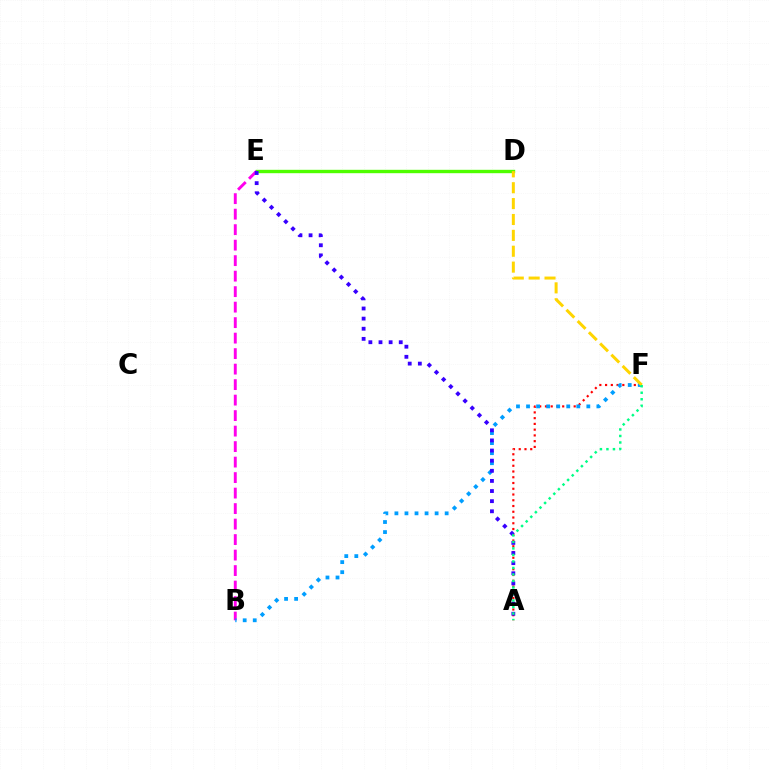{('D', 'E'): [{'color': '#4fff00', 'line_style': 'solid', 'thickness': 2.44}], ('B', 'E'): [{'color': '#ff00ed', 'line_style': 'dashed', 'thickness': 2.11}], ('A', 'F'): [{'color': '#ff0000', 'line_style': 'dotted', 'thickness': 1.56}, {'color': '#00ff86', 'line_style': 'dotted', 'thickness': 1.77}], ('B', 'F'): [{'color': '#009eff', 'line_style': 'dotted', 'thickness': 2.73}], ('A', 'E'): [{'color': '#3700ff', 'line_style': 'dotted', 'thickness': 2.75}], ('D', 'F'): [{'color': '#ffd500', 'line_style': 'dashed', 'thickness': 2.16}]}